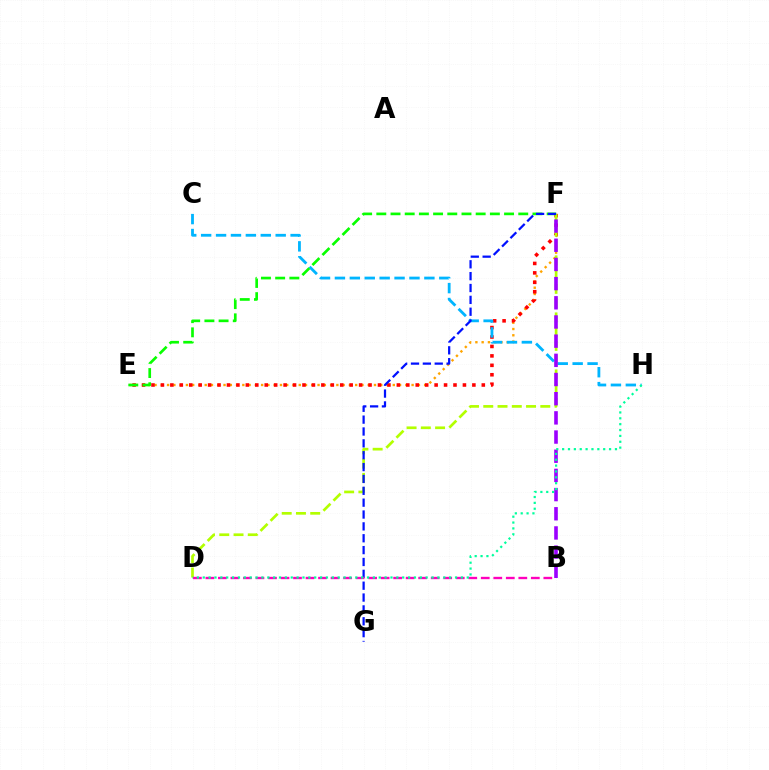{('E', 'F'): [{'color': '#ffa500', 'line_style': 'dotted', 'thickness': 1.7}, {'color': '#ff0000', 'line_style': 'dotted', 'thickness': 2.56}, {'color': '#08ff00', 'line_style': 'dashed', 'thickness': 1.93}], ('D', 'F'): [{'color': '#b3ff00', 'line_style': 'dashed', 'thickness': 1.94}], ('C', 'H'): [{'color': '#00b5ff', 'line_style': 'dashed', 'thickness': 2.03}], ('B', 'F'): [{'color': '#9b00ff', 'line_style': 'dashed', 'thickness': 2.61}], ('F', 'G'): [{'color': '#0010ff', 'line_style': 'dashed', 'thickness': 1.61}], ('B', 'D'): [{'color': '#ff00bd', 'line_style': 'dashed', 'thickness': 1.7}], ('D', 'H'): [{'color': '#00ff9d', 'line_style': 'dotted', 'thickness': 1.59}]}